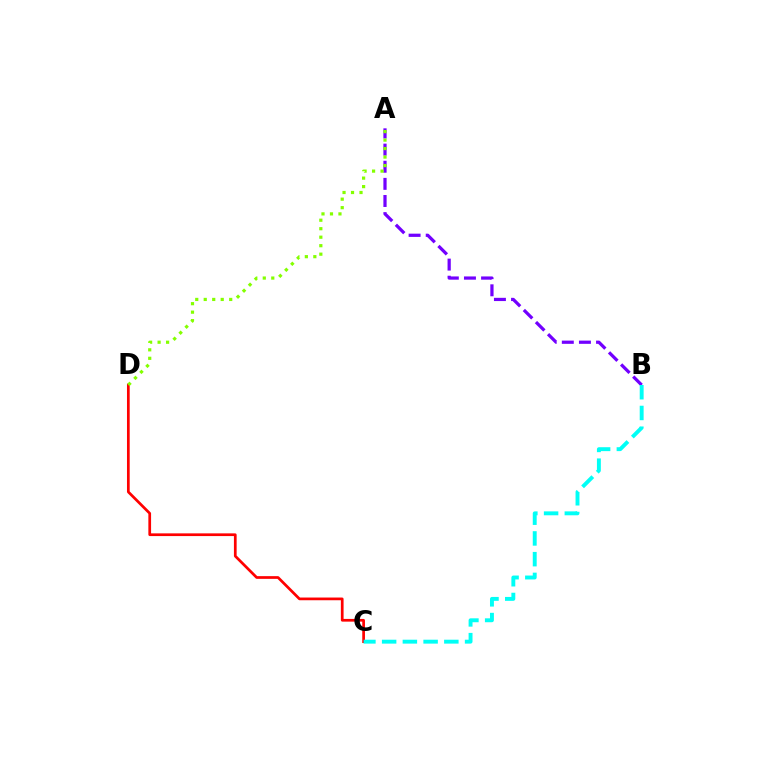{('A', 'B'): [{'color': '#7200ff', 'line_style': 'dashed', 'thickness': 2.33}], ('C', 'D'): [{'color': '#ff0000', 'line_style': 'solid', 'thickness': 1.95}], ('A', 'D'): [{'color': '#84ff00', 'line_style': 'dotted', 'thickness': 2.31}], ('B', 'C'): [{'color': '#00fff6', 'line_style': 'dashed', 'thickness': 2.82}]}